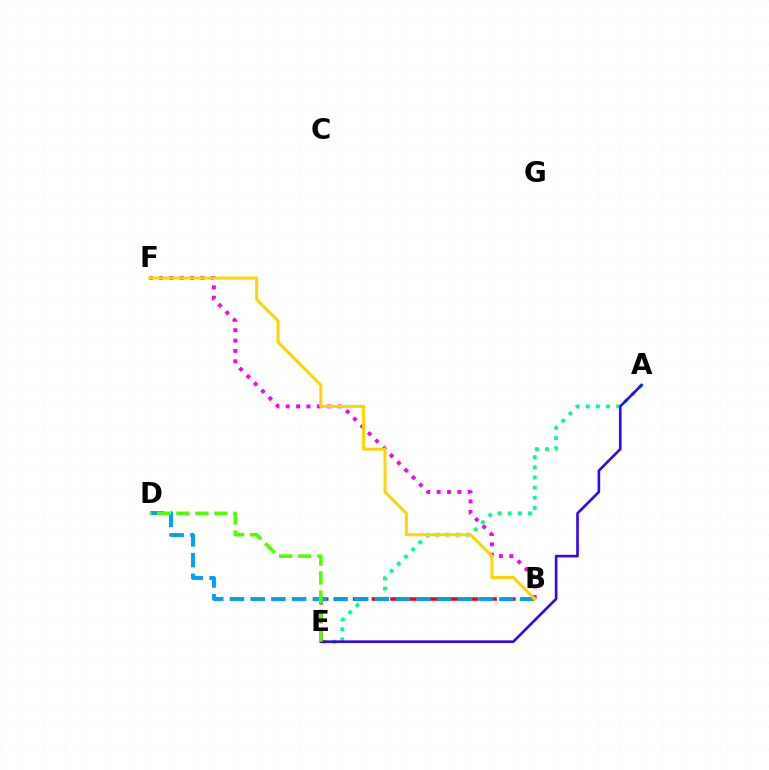{('A', 'E'): [{'color': '#00ff86', 'line_style': 'dotted', 'thickness': 2.76}, {'color': '#3700ff', 'line_style': 'solid', 'thickness': 1.88}], ('B', 'F'): [{'color': '#ff00ed', 'line_style': 'dotted', 'thickness': 2.81}, {'color': '#ffd500', 'line_style': 'solid', 'thickness': 2.19}], ('B', 'E'): [{'color': '#ff0000', 'line_style': 'dashed', 'thickness': 2.54}], ('B', 'D'): [{'color': '#009eff', 'line_style': 'dashed', 'thickness': 2.81}], ('D', 'E'): [{'color': '#4fff00', 'line_style': 'dashed', 'thickness': 2.58}]}